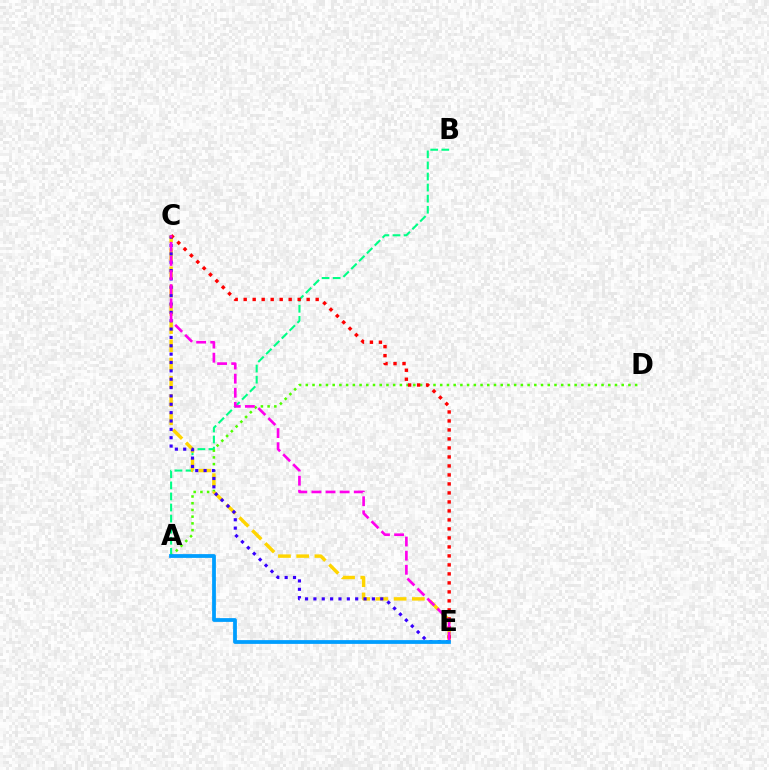{('A', 'B'): [{'color': '#00ff86', 'line_style': 'dashed', 'thickness': 1.5}], ('A', 'D'): [{'color': '#4fff00', 'line_style': 'dotted', 'thickness': 1.83}], ('C', 'E'): [{'color': '#ffd500', 'line_style': 'dashed', 'thickness': 2.48}, {'color': '#3700ff', 'line_style': 'dotted', 'thickness': 2.27}, {'color': '#ff0000', 'line_style': 'dotted', 'thickness': 2.44}, {'color': '#ff00ed', 'line_style': 'dashed', 'thickness': 1.92}], ('A', 'E'): [{'color': '#009eff', 'line_style': 'solid', 'thickness': 2.71}]}